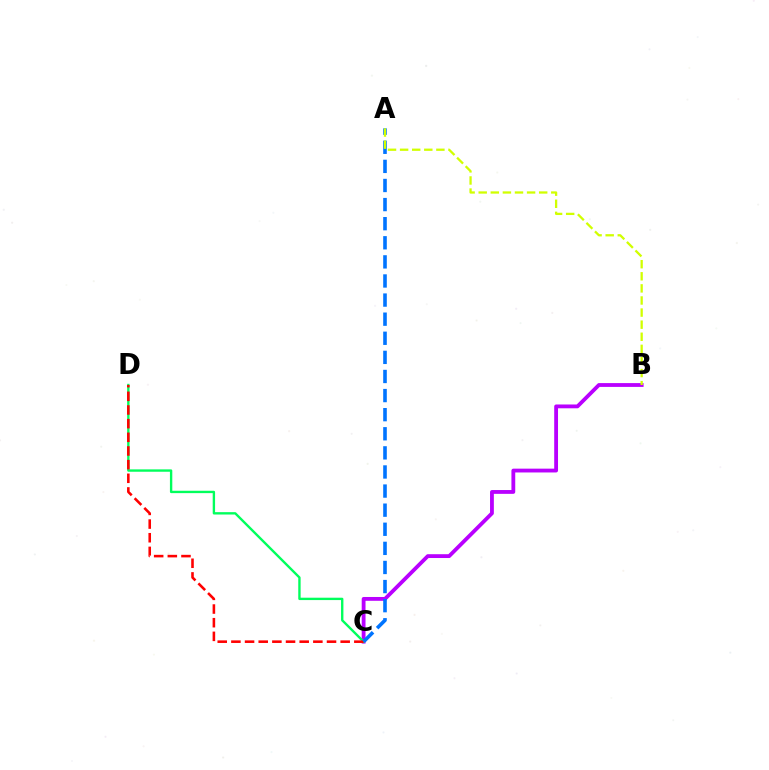{('B', 'C'): [{'color': '#b900ff', 'line_style': 'solid', 'thickness': 2.75}], ('C', 'D'): [{'color': '#00ff5c', 'line_style': 'solid', 'thickness': 1.71}, {'color': '#ff0000', 'line_style': 'dashed', 'thickness': 1.86}], ('A', 'C'): [{'color': '#0074ff', 'line_style': 'dashed', 'thickness': 2.59}], ('A', 'B'): [{'color': '#d1ff00', 'line_style': 'dashed', 'thickness': 1.64}]}